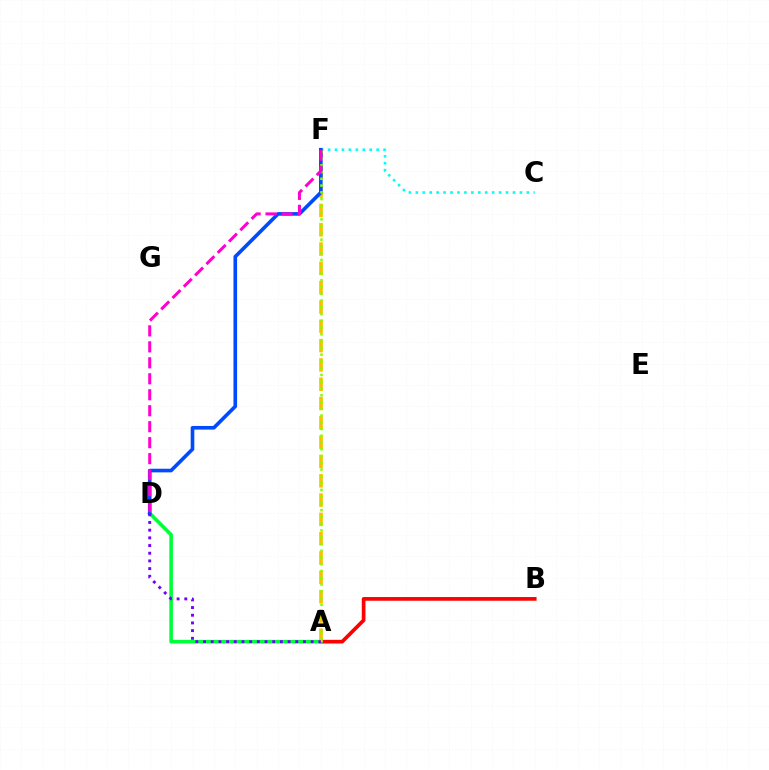{('A', 'B'): [{'color': '#ff0000', 'line_style': 'solid', 'thickness': 2.66}], ('A', 'D'): [{'color': '#00ff39', 'line_style': 'solid', 'thickness': 2.59}, {'color': '#7200ff', 'line_style': 'dotted', 'thickness': 2.09}], ('C', 'F'): [{'color': '#00fff6', 'line_style': 'dotted', 'thickness': 1.89}], ('A', 'F'): [{'color': '#ffbd00', 'line_style': 'dashed', 'thickness': 2.62}, {'color': '#84ff00', 'line_style': 'dotted', 'thickness': 1.84}], ('D', 'F'): [{'color': '#004bff', 'line_style': 'solid', 'thickness': 2.62}, {'color': '#ff00cf', 'line_style': 'dashed', 'thickness': 2.17}]}